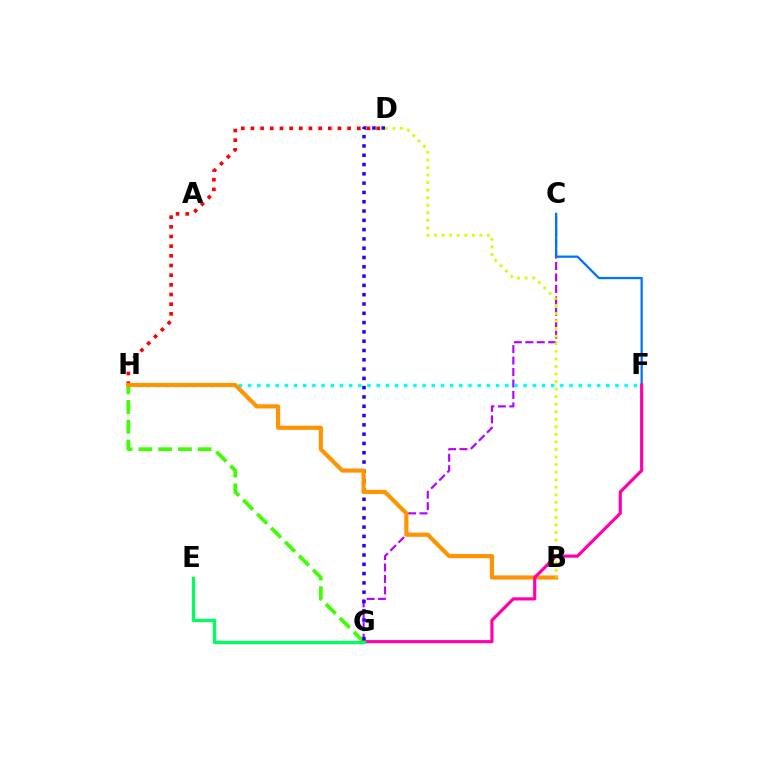{('C', 'G'): [{'color': '#b900ff', 'line_style': 'dashed', 'thickness': 1.56}], ('F', 'H'): [{'color': '#00fff6', 'line_style': 'dotted', 'thickness': 2.5}], ('G', 'H'): [{'color': '#3dff00', 'line_style': 'dashed', 'thickness': 2.68}], ('D', 'G'): [{'color': '#2500ff', 'line_style': 'dotted', 'thickness': 2.53}], ('C', 'F'): [{'color': '#0074ff', 'line_style': 'solid', 'thickness': 1.64}], ('D', 'H'): [{'color': '#ff0000', 'line_style': 'dotted', 'thickness': 2.63}], ('B', 'H'): [{'color': '#ff9400', 'line_style': 'solid', 'thickness': 2.99}], ('F', 'G'): [{'color': '#ff00ac', 'line_style': 'solid', 'thickness': 2.27}], ('E', 'G'): [{'color': '#00ff5c', 'line_style': 'solid', 'thickness': 2.35}], ('B', 'D'): [{'color': '#d1ff00', 'line_style': 'dotted', 'thickness': 2.05}]}